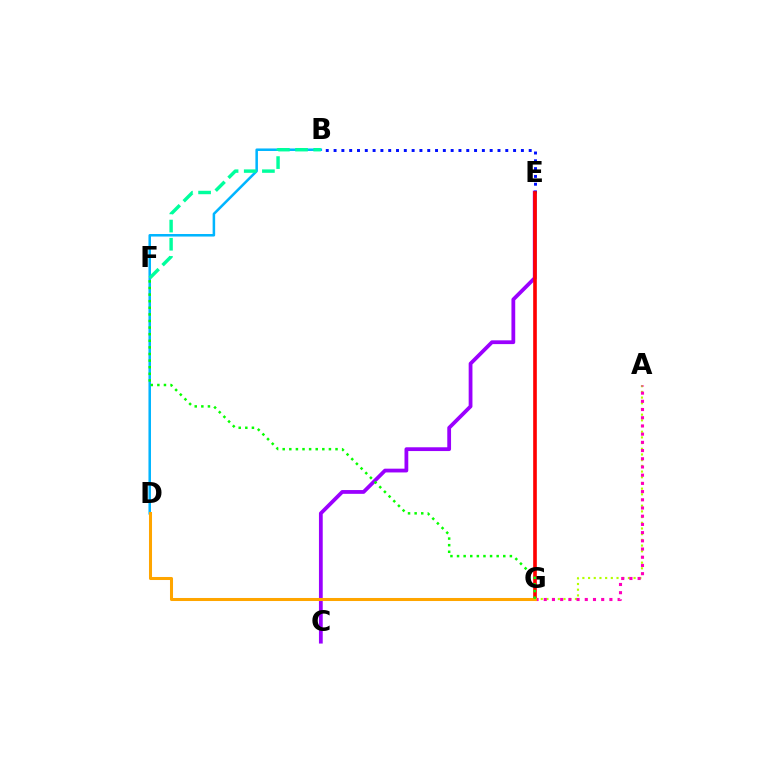{('A', 'G'): [{'color': '#b3ff00', 'line_style': 'dotted', 'thickness': 1.55}, {'color': '#ff00bd', 'line_style': 'dotted', 'thickness': 2.23}], ('C', 'E'): [{'color': '#9b00ff', 'line_style': 'solid', 'thickness': 2.72}], ('B', 'E'): [{'color': '#0010ff', 'line_style': 'dotted', 'thickness': 2.12}], ('B', 'D'): [{'color': '#00b5ff', 'line_style': 'solid', 'thickness': 1.82}], ('E', 'G'): [{'color': '#ff0000', 'line_style': 'solid', 'thickness': 2.62}], ('B', 'F'): [{'color': '#00ff9d', 'line_style': 'dashed', 'thickness': 2.47}], ('D', 'G'): [{'color': '#ffa500', 'line_style': 'solid', 'thickness': 2.19}], ('F', 'G'): [{'color': '#08ff00', 'line_style': 'dotted', 'thickness': 1.79}]}